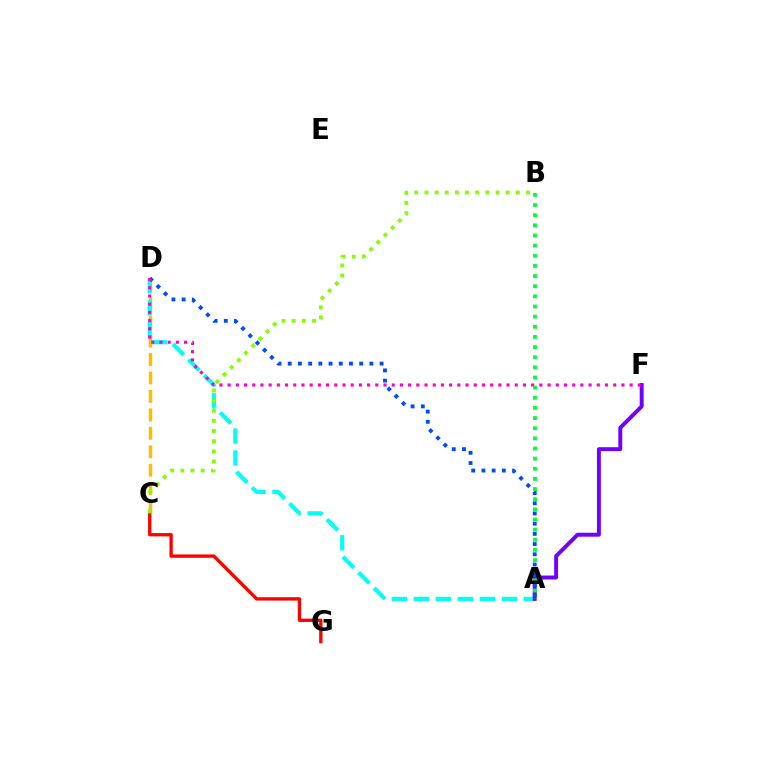{('C', 'D'): [{'color': '#ffbd00', 'line_style': 'dashed', 'thickness': 2.51}], ('A', 'D'): [{'color': '#00fff6', 'line_style': 'dashed', 'thickness': 2.99}, {'color': '#004bff', 'line_style': 'dotted', 'thickness': 2.77}], ('C', 'G'): [{'color': '#ff0000', 'line_style': 'solid', 'thickness': 2.4}], ('B', 'C'): [{'color': '#84ff00', 'line_style': 'dotted', 'thickness': 2.76}], ('A', 'F'): [{'color': '#7200ff', 'line_style': 'solid', 'thickness': 2.83}], ('D', 'F'): [{'color': '#ff00cf', 'line_style': 'dotted', 'thickness': 2.23}], ('A', 'B'): [{'color': '#00ff39', 'line_style': 'dotted', 'thickness': 2.76}]}